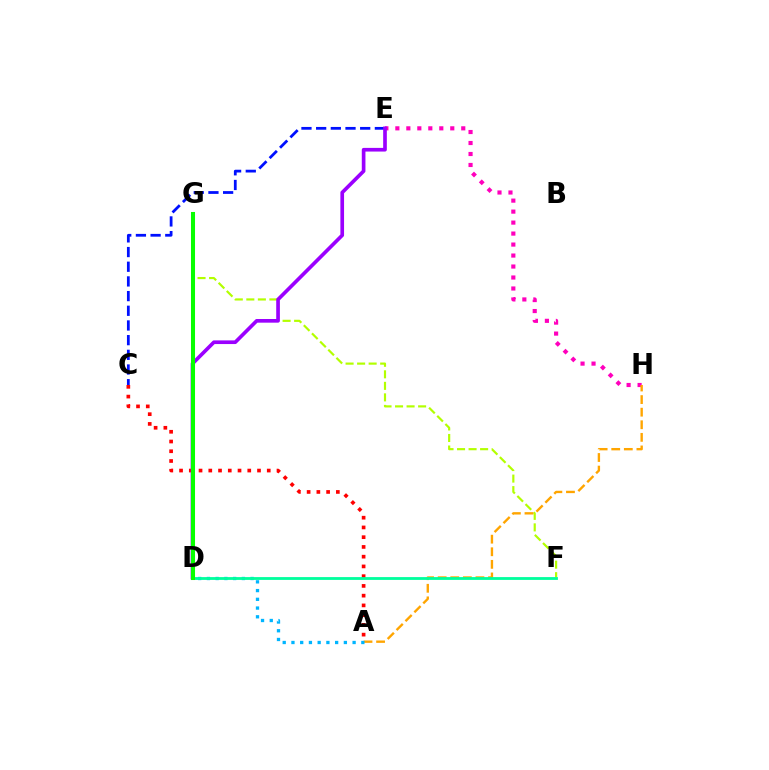{('E', 'H'): [{'color': '#ff00bd', 'line_style': 'dotted', 'thickness': 2.98}], ('F', 'G'): [{'color': '#b3ff00', 'line_style': 'dashed', 'thickness': 1.57}], ('C', 'E'): [{'color': '#0010ff', 'line_style': 'dashed', 'thickness': 1.99}], ('A', 'H'): [{'color': '#ffa500', 'line_style': 'dashed', 'thickness': 1.71}], ('A', 'D'): [{'color': '#00b5ff', 'line_style': 'dotted', 'thickness': 2.37}], ('A', 'C'): [{'color': '#ff0000', 'line_style': 'dotted', 'thickness': 2.65}], ('D', 'E'): [{'color': '#9b00ff', 'line_style': 'solid', 'thickness': 2.64}], ('D', 'F'): [{'color': '#00ff9d', 'line_style': 'solid', 'thickness': 2.03}], ('D', 'G'): [{'color': '#08ff00', 'line_style': 'solid', 'thickness': 2.92}]}